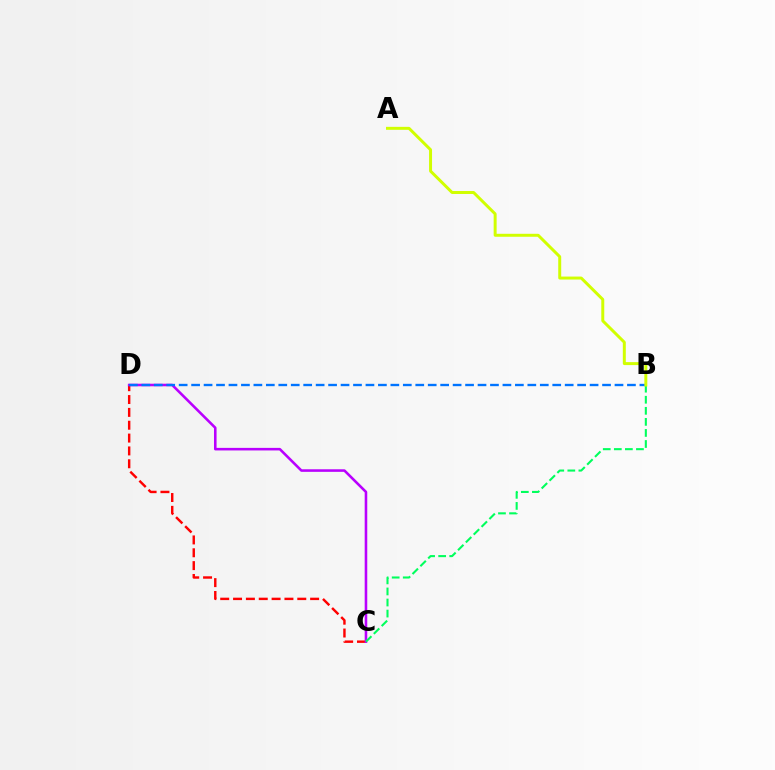{('C', 'D'): [{'color': '#ff0000', 'line_style': 'dashed', 'thickness': 1.75}, {'color': '#b900ff', 'line_style': 'solid', 'thickness': 1.85}], ('B', 'D'): [{'color': '#0074ff', 'line_style': 'dashed', 'thickness': 1.69}], ('B', 'C'): [{'color': '#00ff5c', 'line_style': 'dashed', 'thickness': 1.5}], ('A', 'B'): [{'color': '#d1ff00', 'line_style': 'solid', 'thickness': 2.14}]}